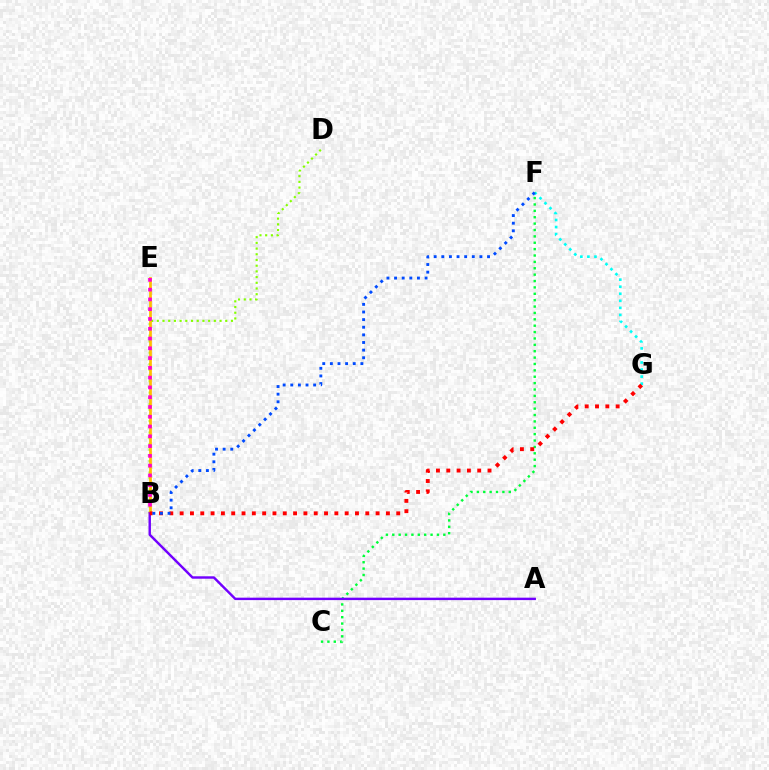{('B', 'D'): [{'color': '#84ff00', 'line_style': 'dotted', 'thickness': 1.55}], ('B', 'E'): [{'color': '#ffbd00', 'line_style': 'solid', 'thickness': 1.97}, {'color': '#ff00cf', 'line_style': 'dotted', 'thickness': 2.66}], ('F', 'G'): [{'color': '#00fff6', 'line_style': 'dotted', 'thickness': 1.92}], ('C', 'F'): [{'color': '#00ff39', 'line_style': 'dotted', 'thickness': 1.73}], ('A', 'B'): [{'color': '#7200ff', 'line_style': 'solid', 'thickness': 1.75}], ('B', 'G'): [{'color': '#ff0000', 'line_style': 'dotted', 'thickness': 2.8}], ('B', 'F'): [{'color': '#004bff', 'line_style': 'dotted', 'thickness': 2.07}]}